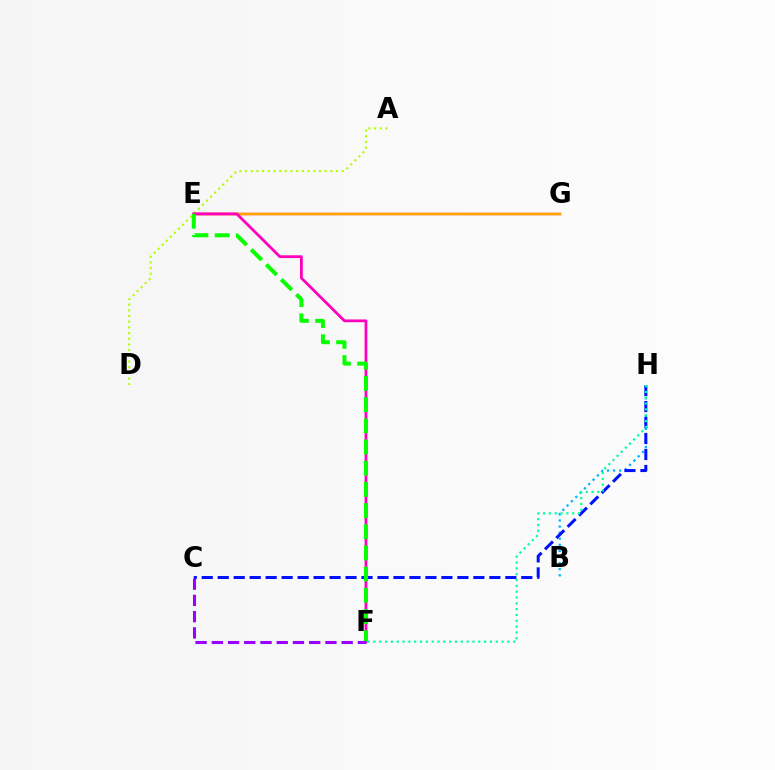{('A', 'D'): [{'color': '#b3ff00', 'line_style': 'dotted', 'thickness': 1.54}], ('E', 'G'): [{'color': '#ff0000', 'line_style': 'solid', 'thickness': 1.66}, {'color': '#ffa500', 'line_style': 'solid', 'thickness': 1.71}], ('B', 'H'): [{'color': '#00b5ff', 'line_style': 'dotted', 'thickness': 1.66}], ('E', 'F'): [{'color': '#ff00bd', 'line_style': 'solid', 'thickness': 2.0}, {'color': '#08ff00', 'line_style': 'dashed', 'thickness': 2.88}], ('C', 'H'): [{'color': '#0010ff', 'line_style': 'dashed', 'thickness': 2.17}], ('C', 'F'): [{'color': '#9b00ff', 'line_style': 'dashed', 'thickness': 2.2}], ('F', 'H'): [{'color': '#00ff9d', 'line_style': 'dotted', 'thickness': 1.58}]}